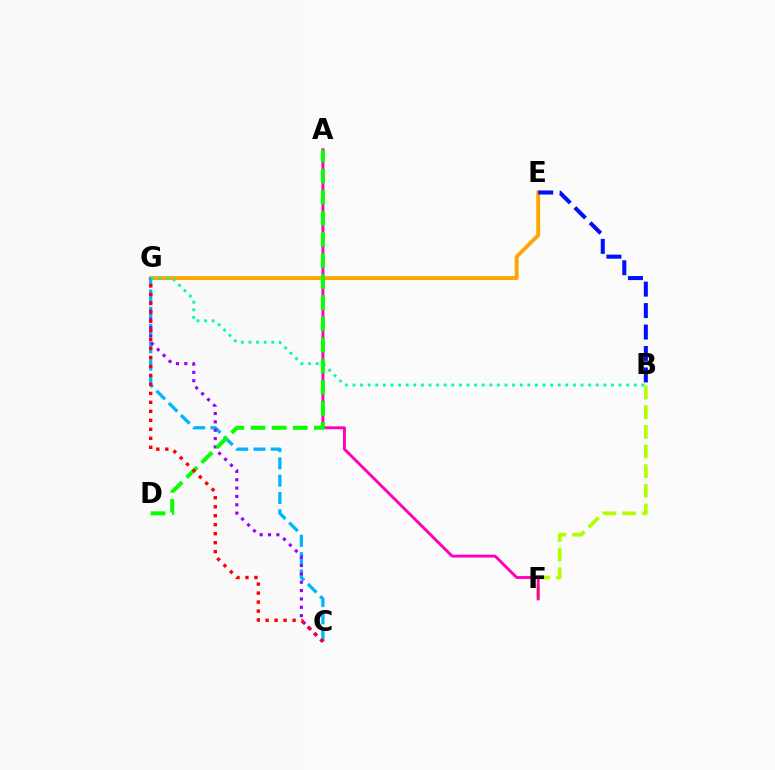{('B', 'F'): [{'color': '#b3ff00', 'line_style': 'dashed', 'thickness': 2.67}], ('E', 'G'): [{'color': '#ffa500', 'line_style': 'solid', 'thickness': 2.8}], ('C', 'G'): [{'color': '#00b5ff', 'line_style': 'dashed', 'thickness': 2.35}, {'color': '#9b00ff', 'line_style': 'dotted', 'thickness': 2.27}, {'color': '#ff0000', 'line_style': 'dotted', 'thickness': 2.44}], ('B', 'E'): [{'color': '#0010ff', 'line_style': 'dashed', 'thickness': 2.91}], ('A', 'F'): [{'color': '#ff00bd', 'line_style': 'solid', 'thickness': 2.09}], ('B', 'G'): [{'color': '#00ff9d', 'line_style': 'dotted', 'thickness': 2.07}], ('A', 'D'): [{'color': '#08ff00', 'line_style': 'dashed', 'thickness': 2.87}]}